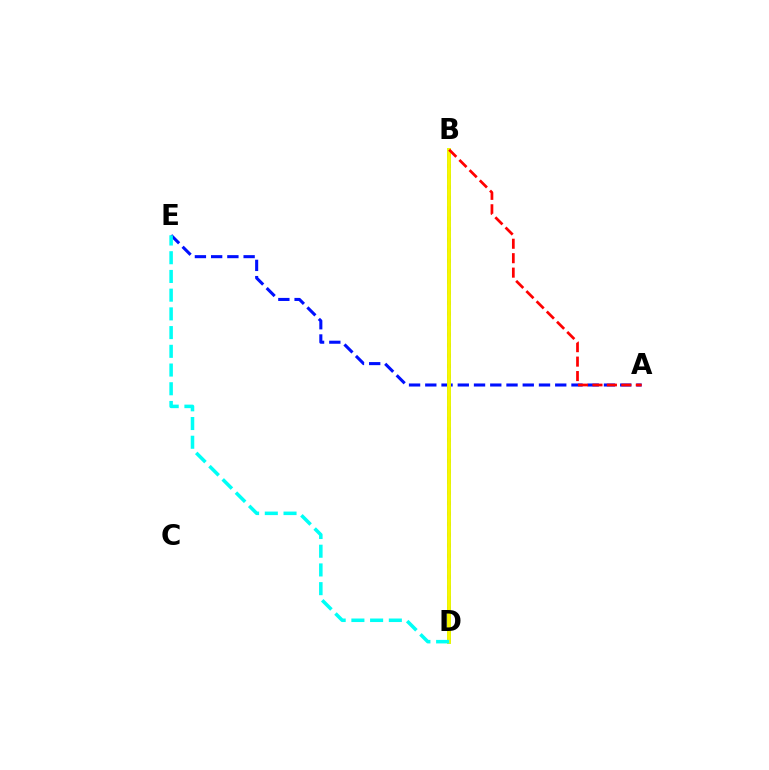{('A', 'E'): [{'color': '#0010ff', 'line_style': 'dashed', 'thickness': 2.21}], ('B', 'D'): [{'color': '#ee00ff', 'line_style': 'dotted', 'thickness': 2.86}, {'color': '#08ff00', 'line_style': 'solid', 'thickness': 2.56}, {'color': '#fcf500', 'line_style': 'solid', 'thickness': 2.72}], ('A', 'B'): [{'color': '#ff0000', 'line_style': 'dashed', 'thickness': 1.96}], ('D', 'E'): [{'color': '#00fff6', 'line_style': 'dashed', 'thickness': 2.54}]}